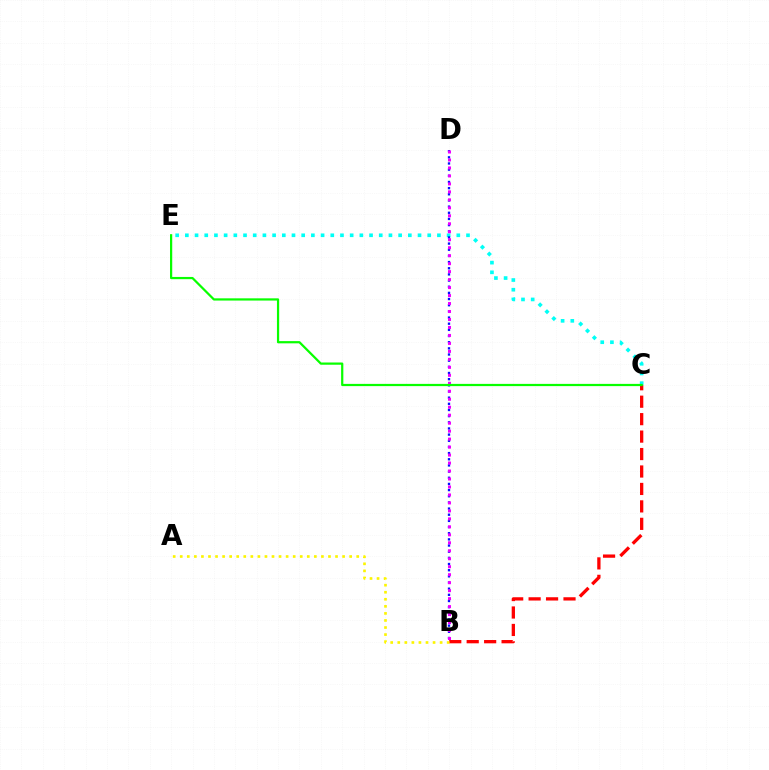{('B', 'C'): [{'color': '#ff0000', 'line_style': 'dashed', 'thickness': 2.37}], ('C', 'E'): [{'color': '#00fff6', 'line_style': 'dotted', 'thickness': 2.63}, {'color': '#08ff00', 'line_style': 'solid', 'thickness': 1.6}], ('B', 'D'): [{'color': '#0010ff', 'line_style': 'dotted', 'thickness': 1.67}, {'color': '#ee00ff', 'line_style': 'dotted', 'thickness': 2.17}], ('A', 'B'): [{'color': '#fcf500', 'line_style': 'dotted', 'thickness': 1.92}]}